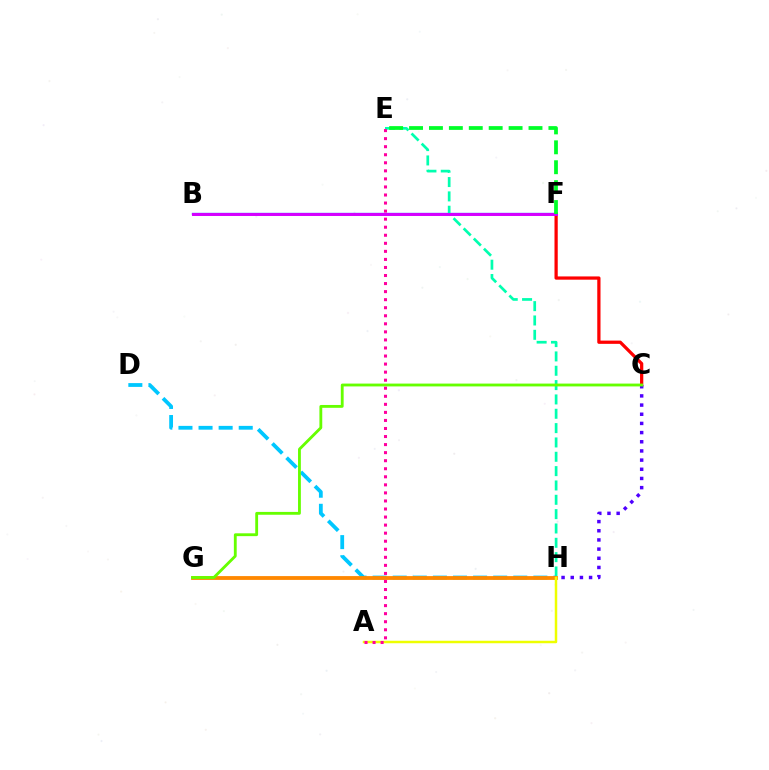{('B', 'F'): [{'color': '#003fff', 'line_style': 'solid', 'thickness': 1.65}, {'color': '#d600ff', 'line_style': 'solid', 'thickness': 2.13}], ('C', 'F'): [{'color': '#ff0000', 'line_style': 'solid', 'thickness': 2.34}], ('E', 'H'): [{'color': '#00ffaf', 'line_style': 'dashed', 'thickness': 1.95}], ('D', 'H'): [{'color': '#00c7ff', 'line_style': 'dashed', 'thickness': 2.73}], ('G', 'H'): [{'color': '#ff8800', 'line_style': 'solid', 'thickness': 2.75}], ('A', 'H'): [{'color': '#eeff00', 'line_style': 'solid', 'thickness': 1.79}], ('E', 'F'): [{'color': '#00ff27', 'line_style': 'dashed', 'thickness': 2.7}], ('C', 'H'): [{'color': '#4f00ff', 'line_style': 'dotted', 'thickness': 2.49}], ('C', 'G'): [{'color': '#66ff00', 'line_style': 'solid', 'thickness': 2.04}], ('A', 'E'): [{'color': '#ff00a0', 'line_style': 'dotted', 'thickness': 2.19}]}